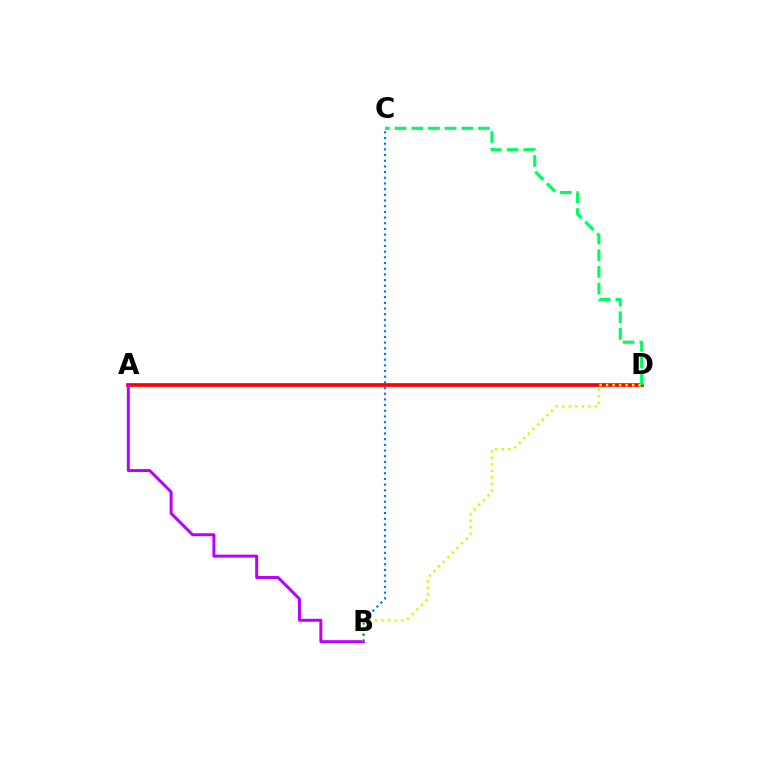{('A', 'D'): [{'color': '#ff0000', 'line_style': 'solid', 'thickness': 2.64}], ('A', 'B'): [{'color': '#b900ff', 'line_style': 'solid', 'thickness': 2.13}], ('B', 'D'): [{'color': '#d1ff00', 'line_style': 'dotted', 'thickness': 1.77}], ('C', 'D'): [{'color': '#00ff5c', 'line_style': 'dashed', 'thickness': 2.27}], ('B', 'C'): [{'color': '#0074ff', 'line_style': 'dotted', 'thickness': 1.54}]}